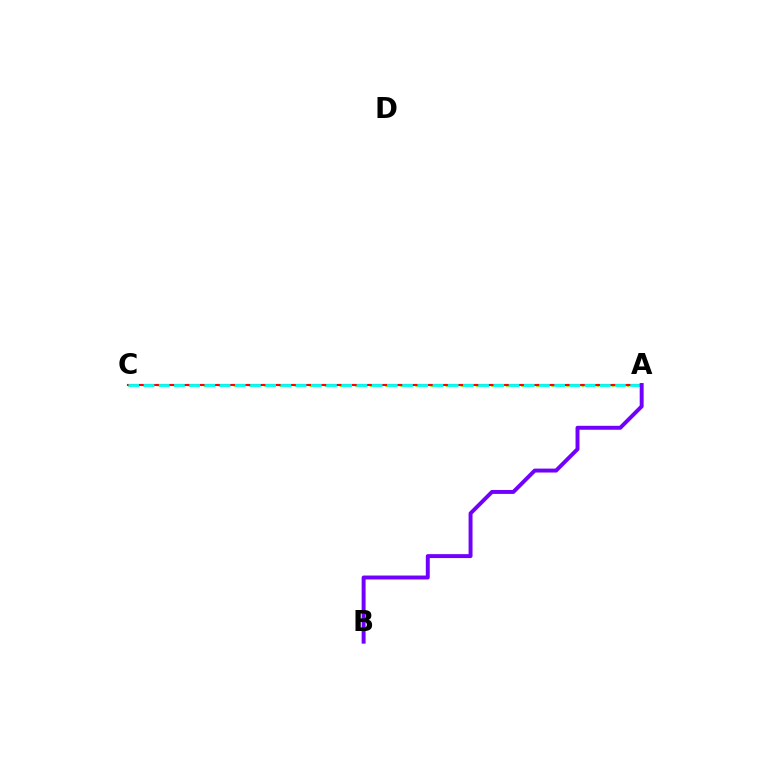{('A', 'C'): [{'color': '#84ff00', 'line_style': 'dotted', 'thickness': 2.05}, {'color': '#ff0000', 'line_style': 'solid', 'thickness': 1.53}, {'color': '#00fff6', 'line_style': 'dashed', 'thickness': 2.07}], ('A', 'B'): [{'color': '#7200ff', 'line_style': 'solid', 'thickness': 2.84}]}